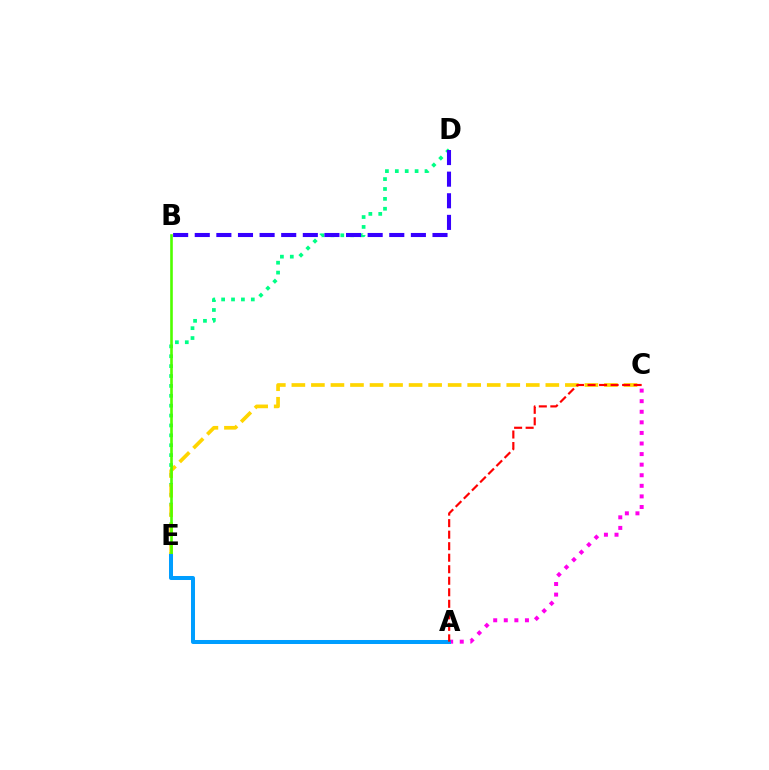{('D', 'E'): [{'color': '#00ff86', 'line_style': 'dotted', 'thickness': 2.69}], ('A', 'C'): [{'color': '#ff00ed', 'line_style': 'dotted', 'thickness': 2.87}, {'color': '#ff0000', 'line_style': 'dashed', 'thickness': 1.57}], ('C', 'E'): [{'color': '#ffd500', 'line_style': 'dashed', 'thickness': 2.65}], ('B', 'D'): [{'color': '#3700ff', 'line_style': 'dashed', 'thickness': 2.94}], ('B', 'E'): [{'color': '#4fff00', 'line_style': 'solid', 'thickness': 1.88}], ('A', 'E'): [{'color': '#009eff', 'line_style': 'solid', 'thickness': 2.88}]}